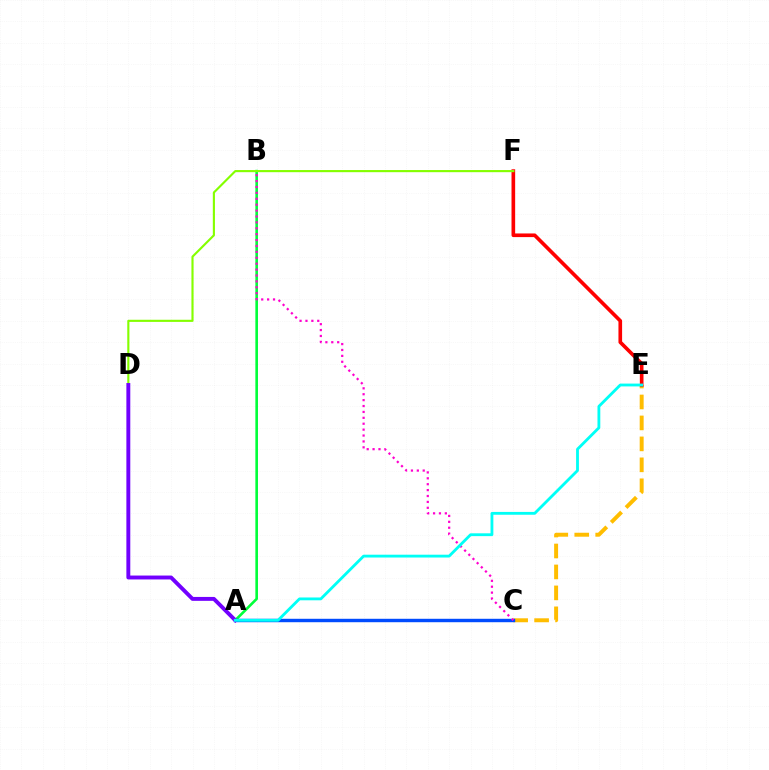{('A', 'B'): [{'color': '#00ff39', 'line_style': 'solid', 'thickness': 1.89}], ('C', 'E'): [{'color': '#ffbd00', 'line_style': 'dashed', 'thickness': 2.85}], ('E', 'F'): [{'color': '#ff0000', 'line_style': 'solid', 'thickness': 2.63}], ('A', 'C'): [{'color': '#004bff', 'line_style': 'solid', 'thickness': 2.47}], ('D', 'F'): [{'color': '#84ff00', 'line_style': 'solid', 'thickness': 1.54}], ('A', 'D'): [{'color': '#7200ff', 'line_style': 'solid', 'thickness': 2.81}], ('B', 'C'): [{'color': '#ff00cf', 'line_style': 'dotted', 'thickness': 1.6}], ('A', 'E'): [{'color': '#00fff6', 'line_style': 'solid', 'thickness': 2.03}]}